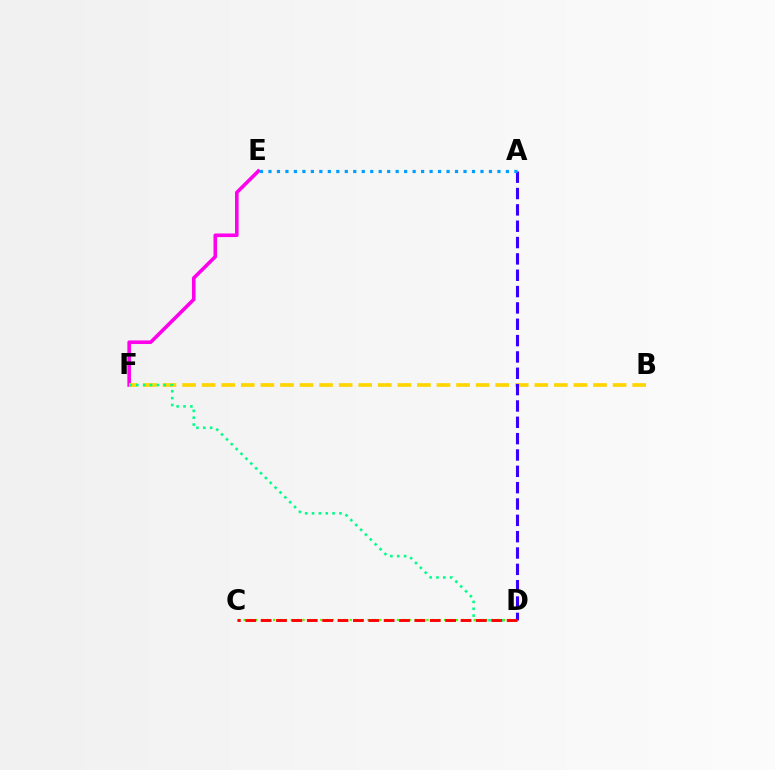{('E', 'F'): [{'color': '#ff00ed', 'line_style': 'solid', 'thickness': 2.59}], ('B', 'F'): [{'color': '#ffd500', 'line_style': 'dashed', 'thickness': 2.66}], ('D', 'F'): [{'color': '#00ff86', 'line_style': 'dotted', 'thickness': 1.86}], ('C', 'D'): [{'color': '#4fff00', 'line_style': 'dotted', 'thickness': 1.6}, {'color': '#ff0000', 'line_style': 'dashed', 'thickness': 2.09}], ('A', 'D'): [{'color': '#3700ff', 'line_style': 'dashed', 'thickness': 2.22}], ('A', 'E'): [{'color': '#009eff', 'line_style': 'dotted', 'thickness': 2.3}]}